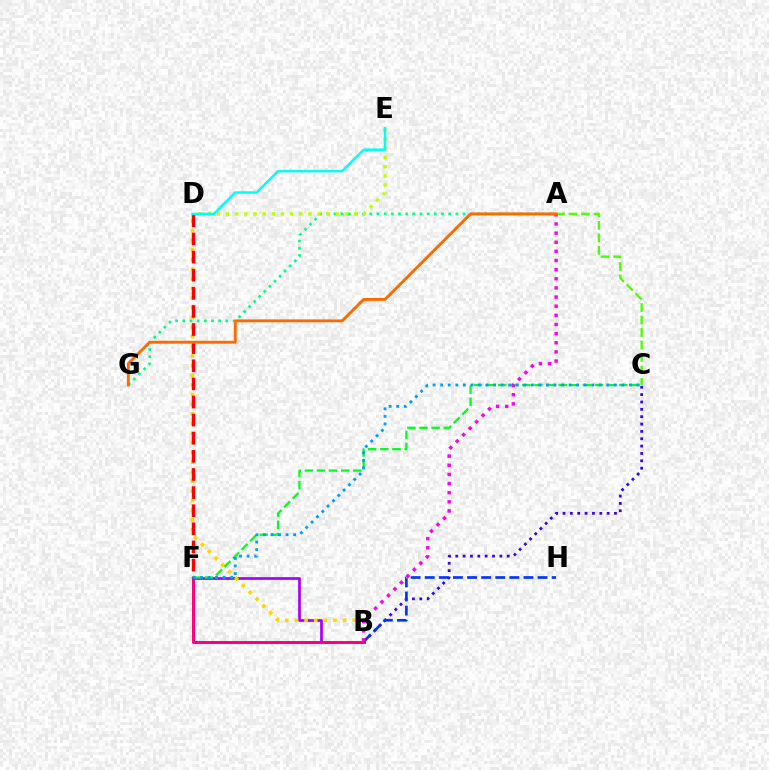{('B', 'F'): [{'color': '#a700ff', 'line_style': 'solid', 'thickness': 1.95}, {'color': '#ff0082', 'line_style': 'solid', 'thickness': 2.15}], ('B', 'D'): [{'color': '#ffd500', 'line_style': 'dotted', 'thickness': 2.62}], ('C', 'F'): [{'color': '#00ff1b', 'line_style': 'dashed', 'thickness': 1.64}, {'color': '#009eff', 'line_style': 'dotted', 'thickness': 2.05}], ('A', 'C'): [{'color': '#4fff00', 'line_style': 'dashed', 'thickness': 1.7}], ('D', 'F'): [{'color': '#ff0000', 'line_style': 'dashed', 'thickness': 2.46}], ('A', 'G'): [{'color': '#00ff86', 'line_style': 'dotted', 'thickness': 1.95}, {'color': '#ff6a00', 'line_style': 'solid', 'thickness': 2.08}], ('B', 'C'): [{'color': '#3700ff', 'line_style': 'dotted', 'thickness': 2.0}], ('B', 'H'): [{'color': '#0033ff', 'line_style': 'dashed', 'thickness': 1.92}], ('D', 'E'): [{'color': '#bfff00', 'line_style': 'dotted', 'thickness': 2.49}, {'color': '#00fff6', 'line_style': 'solid', 'thickness': 1.78}], ('A', 'B'): [{'color': '#ff00ed', 'line_style': 'dotted', 'thickness': 2.48}]}